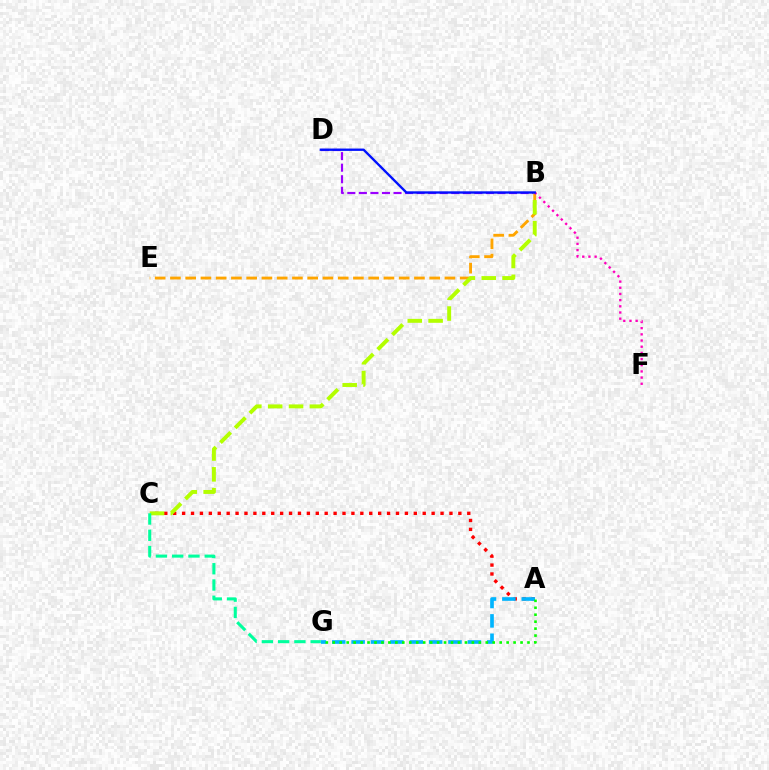{('A', 'C'): [{'color': '#ff0000', 'line_style': 'dotted', 'thickness': 2.42}], ('A', 'G'): [{'color': '#00b5ff', 'line_style': 'dashed', 'thickness': 2.63}, {'color': '#08ff00', 'line_style': 'dotted', 'thickness': 1.89}], ('B', 'D'): [{'color': '#9b00ff', 'line_style': 'dashed', 'thickness': 1.57}, {'color': '#0010ff', 'line_style': 'solid', 'thickness': 1.69}], ('B', 'E'): [{'color': '#ffa500', 'line_style': 'dashed', 'thickness': 2.07}], ('B', 'C'): [{'color': '#b3ff00', 'line_style': 'dashed', 'thickness': 2.83}], ('C', 'G'): [{'color': '#00ff9d', 'line_style': 'dashed', 'thickness': 2.21}], ('B', 'F'): [{'color': '#ff00bd', 'line_style': 'dotted', 'thickness': 1.68}]}